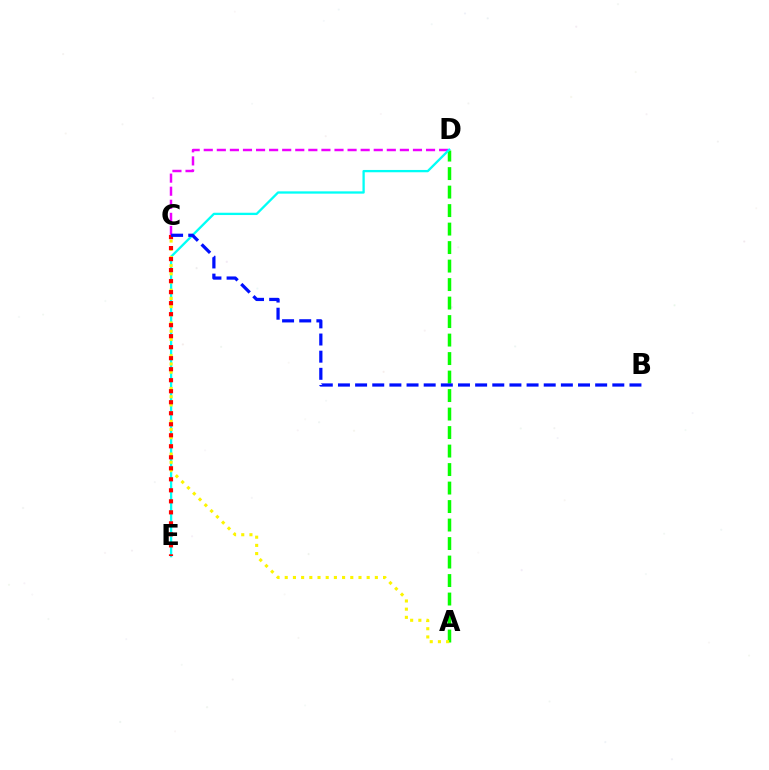{('C', 'D'): [{'color': '#ee00ff', 'line_style': 'dashed', 'thickness': 1.78}], ('A', 'D'): [{'color': '#08ff00', 'line_style': 'dashed', 'thickness': 2.51}], ('D', 'E'): [{'color': '#00fff6', 'line_style': 'solid', 'thickness': 1.66}], ('A', 'C'): [{'color': '#fcf500', 'line_style': 'dotted', 'thickness': 2.23}], ('C', 'E'): [{'color': '#ff0000', 'line_style': 'dotted', 'thickness': 2.99}], ('B', 'C'): [{'color': '#0010ff', 'line_style': 'dashed', 'thickness': 2.33}]}